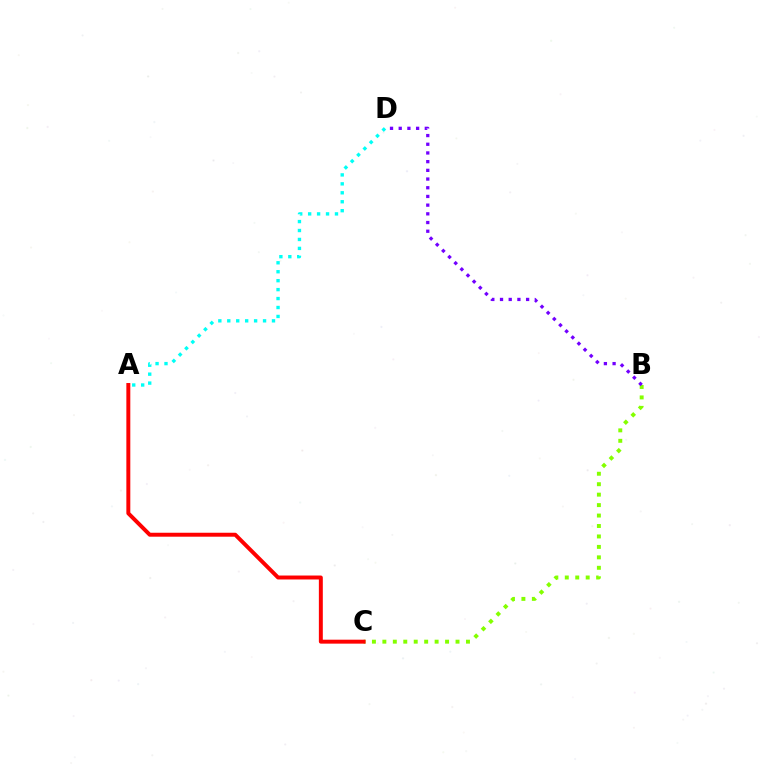{('A', 'D'): [{'color': '#00fff6', 'line_style': 'dotted', 'thickness': 2.43}], ('B', 'C'): [{'color': '#84ff00', 'line_style': 'dotted', 'thickness': 2.84}], ('A', 'C'): [{'color': '#ff0000', 'line_style': 'solid', 'thickness': 2.85}], ('B', 'D'): [{'color': '#7200ff', 'line_style': 'dotted', 'thickness': 2.36}]}